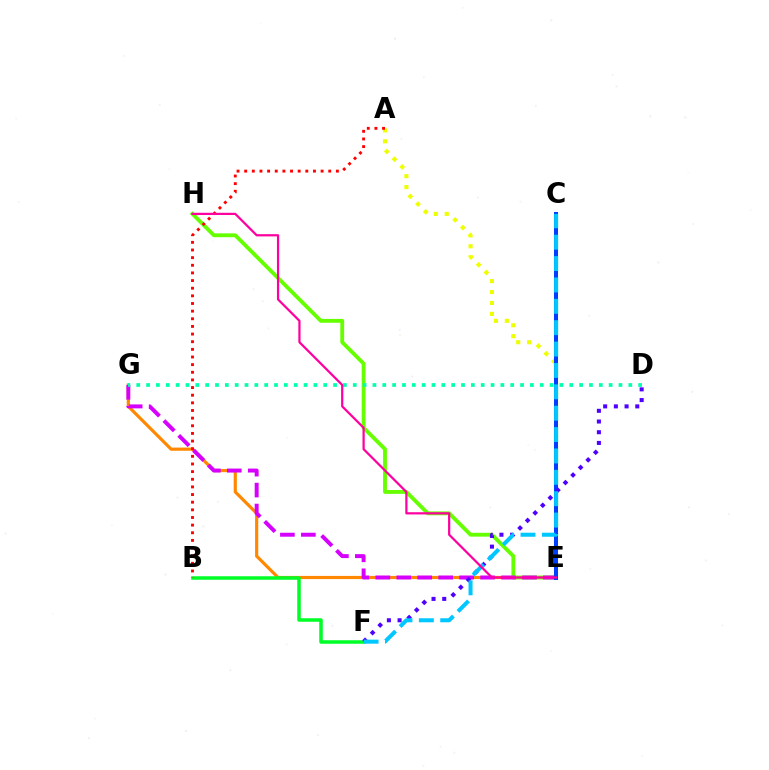{('E', 'G'): [{'color': '#ff8800', 'line_style': 'solid', 'thickness': 2.28}, {'color': '#d600ff', 'line_style': 'dashed', 'thickness': 2.85}], ('A', 'E'): [{'color': '#eeff00', 'line_style': 'dotted', 'thickness': 2.97}], ('B', 'F'): [{'color': '#00ff27', 'line_style': 'solid', 'thickness': 2.53}], ('E', 'H'): [{'color': '#66ff00', 'line_style': 'solid', 'thickness': 2.76}, {'color': '#ff00a0', 'line_style': 'solid', 'thickness': 1.6}], ('A', 'B'): [{'color': '#ff0000', 'line_style': 'dotted', 'thickness': 2.08}], ('C', 'E'): [{'color': '#003fff', 'line_style': 'solid', 'thickness': 2.9}], ('D', 'G'): [{'color': '#00ffaf', 'line_style': 'dotted', 'thickness': 2.67}], ('D', 'F'): [{'color': '#4f00ff', 'line_style': 'dotted', 'thickness': 2.91}], ('C', 'F'): [{'color': '#00c7ff', 'line_style': 'dashed', 'thickness': 2.9}]}